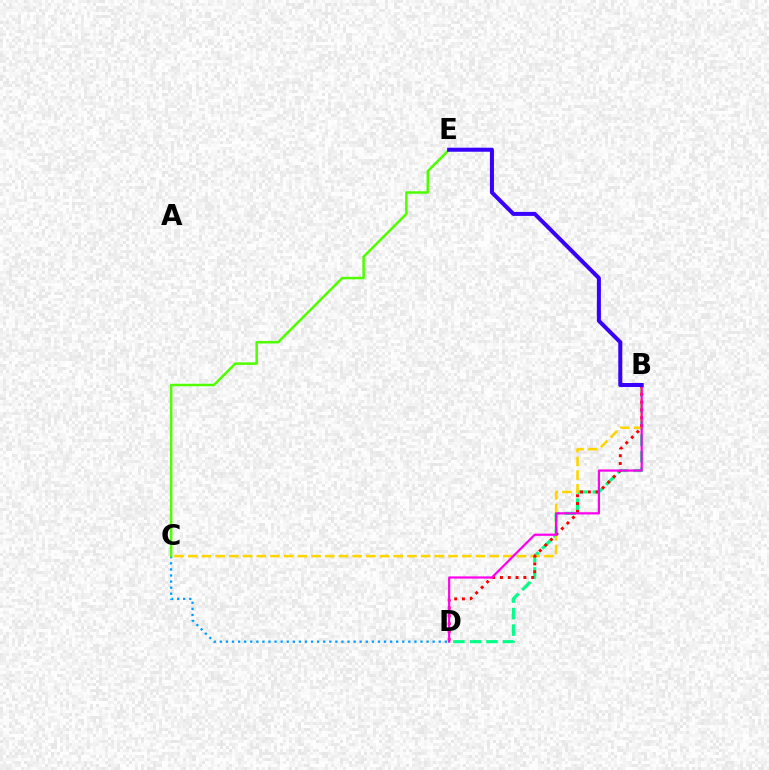{('B', 'D'): [{'color': '#00ff86', 'line_style': 'dashed', 'thickness': 2.24}, {'color': '#ff0000', 'line_style': 'dotted', 'thickness': 2.12}, {'color': '#ff00ed', 'line_style': 'solid', 'thickness': 1.59}], ('B', 'C'): [{'color': '#ffd500', 'line_style': 'dashed', 'thickness': 1.86}], ('C', 'D'): [{'color': '#009eff', 'line_style': 'dotted', 'thickness': 1.65}], ('C', 'E'): [{'color': '#4fff00', 'line_style': 'solid', 'thickness': 1.8}], ('B', 'E'): [{'color': '#3700ff', 'line_style': 'solid', 'thickness': 2.89}]}